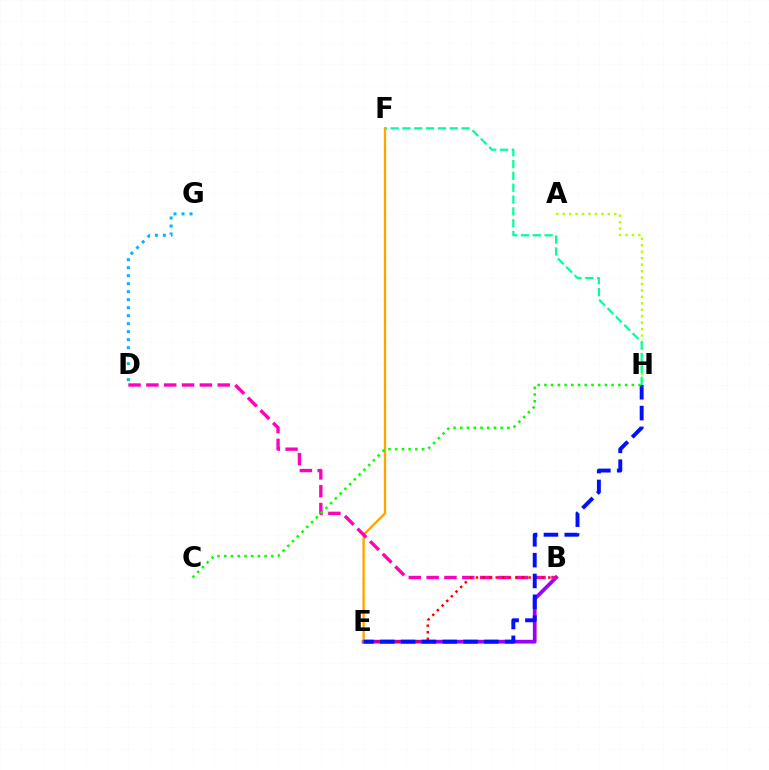{('B', 'E'): [{'color': '#9b00ff', 'line_style': 'solid', 'thickness': 2.67}, {'color': '#ff0000', 'line_style': 'dotted', 'thickness': 1.79}], ('A', 'H'): [{'color': '#b3ff00', 'line_style': 'dotted', 'thickness': 1.75}], ('E', 'F'): [{'color': '#ffa500', 'line_style': 'solid', 'thickness': 1.7}], ('B', 'D'): [{'color': '#ff00bd', 'line_style': 'dashed', 'thickness': 2.42}], ('D', 'G'): [{'color': '#00b5ff', 'line_style': 'dotted', 'thickness': 2.17}], ('E', 'H'): [{'color': '#0010ff', 'line_style': 'dashed', 'thickness': 2.83}], ('C', 'H'): [{'color': '#08ff00', 'line_style': 'dotted', 'thickness': 1.83}], ('F', 'H'): [{'color': '#00ff9d', 'line_style': 'dashed', 'thickness': 1.61}]}